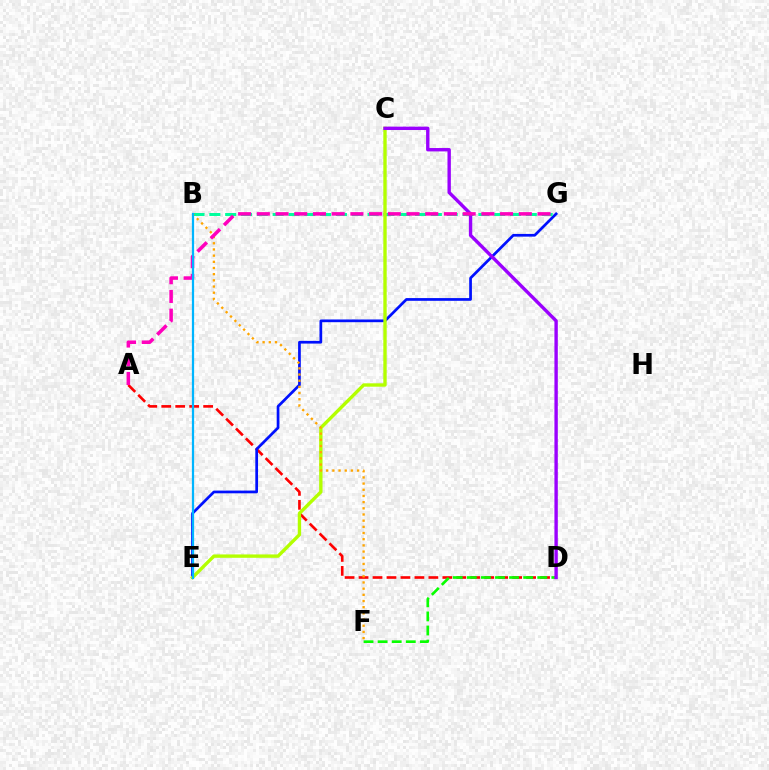{('A', 'D'): [{'color': '#ff0000', 'line_style': 'dashed', 'thickness': 1.9}], ('D', 'F'): [{'color': '#08ff00', 'line_style': 'dashed', 'thickness': 1.91}], ('E', 'G'): [{'color': '#0010ff', 'line_style': 'solid', 'thickness': 1.96}], ('B', 'G'): [{'color': '#00ff9d', 'line_style': 'dashed', 'thickness': 2.15}], ('C', 'E'): [{'color': '#b3ff00', 'line_style': 'solid', 'thickness': 2.42}], ('B', 'F'): [{'color': '#ffa500', 'line_style': 'dotted', 'thickness': 1.68}], ('C', 'D'): [{'color': '#9b00ff', 'line_style': 'solid', 'thickness': 2.43}], ('A', 'G'): [{'color': '#ff00bd', 'line_style': 'dashed', 'thickness': 2.54}], ('B', 'E'): [{'color': '#00b5ff', 'line_style': 'solid', 'thickness': 1.61}]}